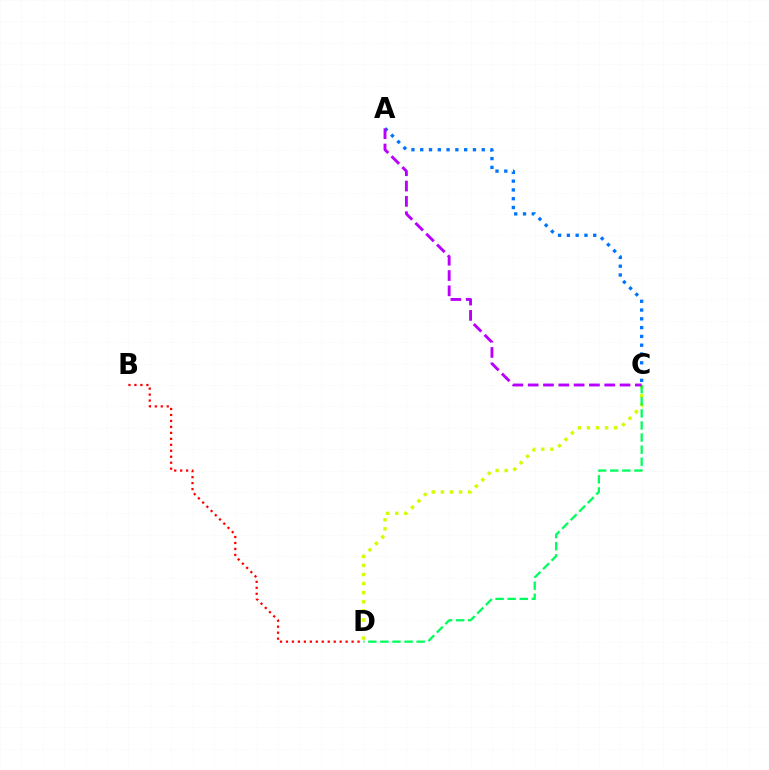{('A', 'C'): [{'color': '#0074ff', 'line_style': 'dotted', 'thickness': 2.39}, {'color': '#b900ff', 'line_style': 'dashed', 'thickness': 2.08}], ('C', 'D'): [{'color': '#d1ff00', 'line_style': 'dotted', 'thickness': 2.47}, {'color': '#00ff5c', 'line_style': 'dashed', 'thickness': 1.64}], ('B', 'D'): [{'color': '#ff0000', 'line_style': 'dotted', 'thickness': 1.62}]}